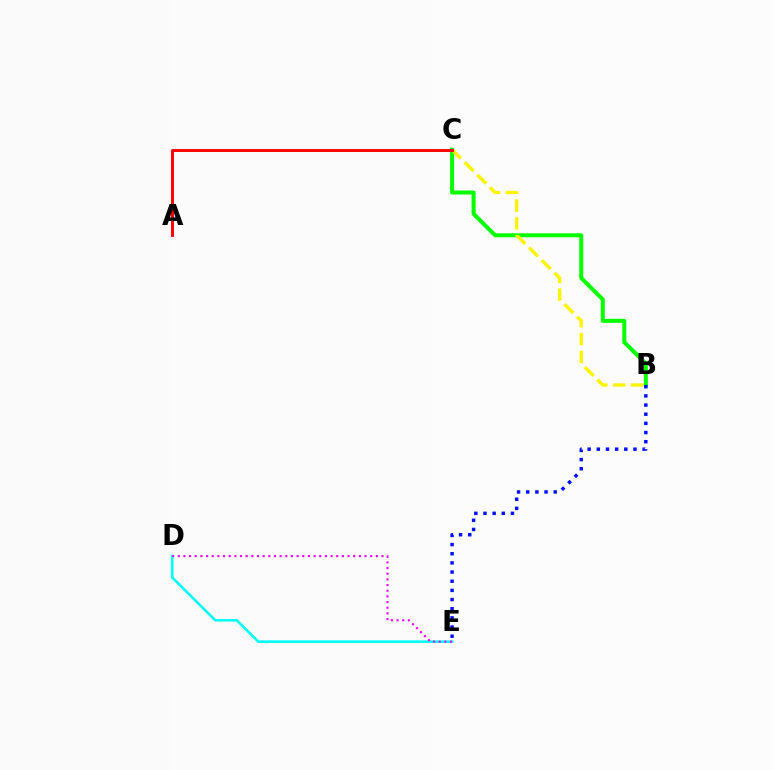{('B', 'C'): [{'color': '#08ff00', 'line_style': 'solid', 'thickness': 2.9}, {'color': '#fcf500', 'line_style': 'dashed', 'thickness': 2.42}], ('D', 'E'): [{'color': '#00fff6', 'line_style': 'solid', 'thickness': 1.87}, {'color': '#ee00ff', 'line_style': 'dotted', 'thickness': 1.54}], ('A', 'C'): [{'color': '#ff0000', 'line_style': 'solid', 'thickness': 2.12}], ('B', 'E'): [{'color': '#0010ff', 'line_style': 'dotted', 'thickness': 2.49}]}